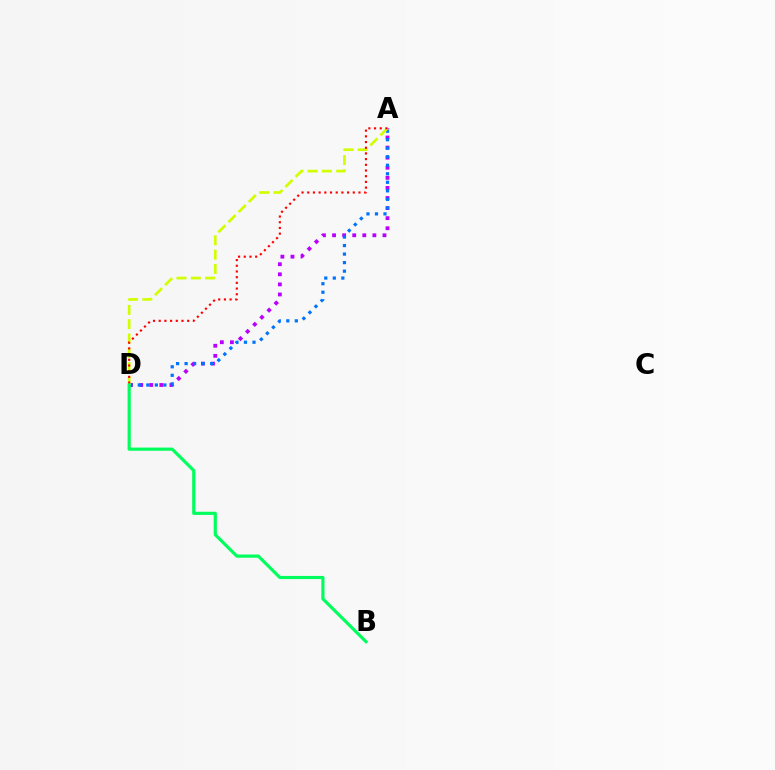{('A', 'D'): [{'color': '#b900ff', 'line_style': 'dotted', 'thickness': 2.74}, {'color': '#0074ff', 'line_style': 'dotted', 'thickness': 2.32}, {'color': '#d1ff00', 'line_style': 'dashed', 'thickness': 1.94}, {'color': '#ff0000', 'line_style': 'dotted', 'thickness': 1.55}], ('B', 'D'): [{'color': '#00ff5c', 'line_style': 'solid', 'thickness': 2.27}]}